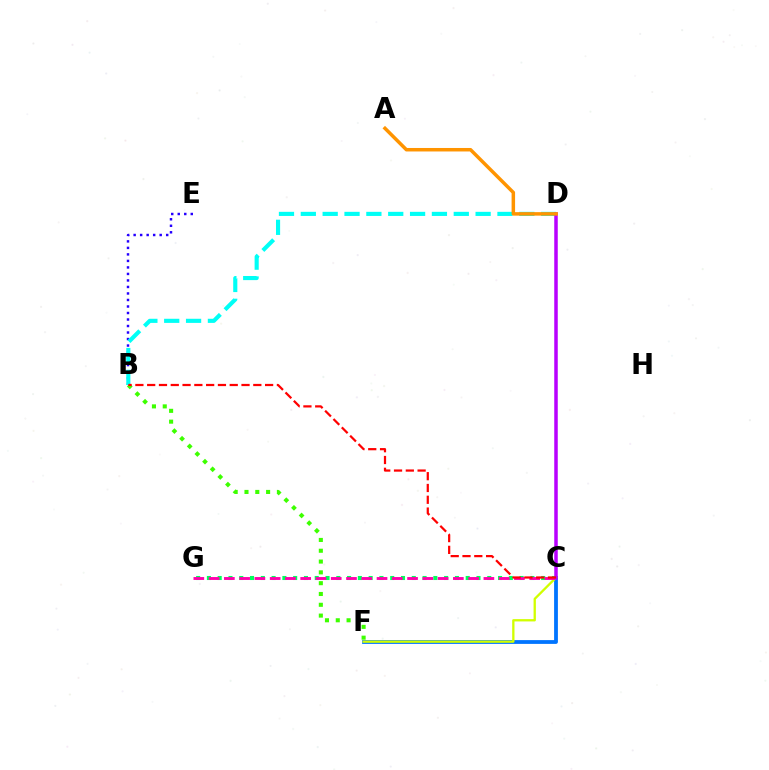{('B', 'E'): [{'color': '#2500ff', 'line_style': 'dotted', 'thickness': 1.77}], ('B', 'D'): [{'color': '#00fff6', 'line_style': 'dashed', 'thickness': 2.97}], ('C', 'G'): [{'color': '#00ff5c', 'line_style': 'dotted', 'thickness': 2.93}, {'color': '#ff00ac', 'line_style': 'dashed', 'thickness': 2.07}], ('B', 'F'): [{'color': '#3dff00', 'line_style': 'dotted', 'thickness': 2.94}], ('C', 'F'): [{'color': '#0074ff', 'line_style': 'solid', 'thickness': 2.74}, {'color': '#d1ff00', 'line_style': 'solid', 'thickness': 1.66}], ('C', 'D'): [{'color': '#b900ff', 'line_style': 'solid', 'thickness': 2.52}], ('A', 'D'): [{'color': '#ff9400', 'line_style': 'solid', 'thickness': 2.52}], ('B', 'C'): [{'color': '#ff0000', 'line_style': 'dashed', 'thickness': 1.6}]}